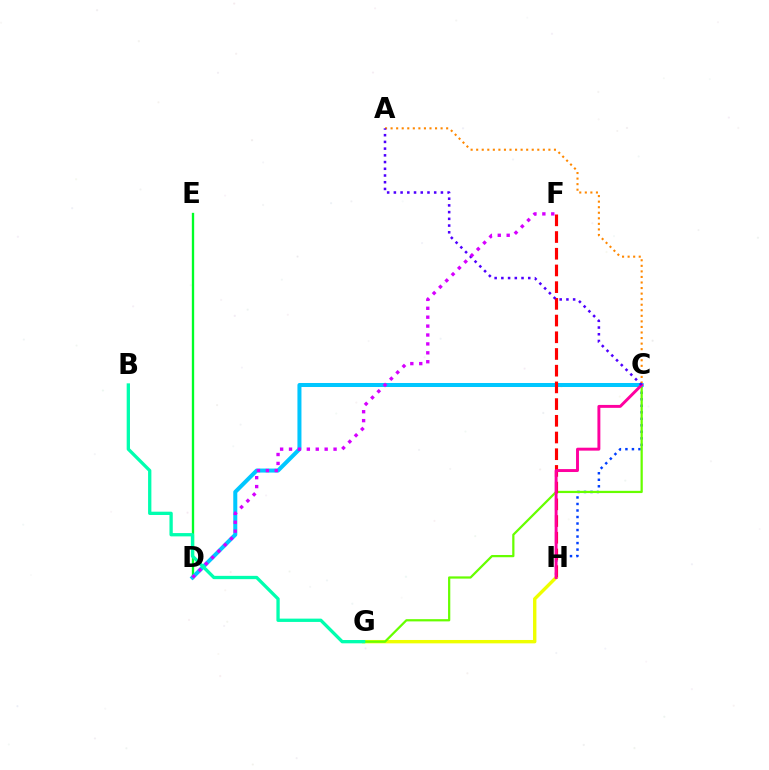{('G', 'H'): [{'color': '#eeff00', 'line_style': 'solid', 'thickness': 2.43}], ('C', 'H'): [{'color': '#003fff', 'line_style': 'dotted', 'thickness': 1.77}, {'color': '#ff00a0', 'line_style': 'solid', 'thickness': 2.11}], ('A', 'C'): [{'color': '#ff8800', 'line_style': 'dotted', 'thickness': 1.51}, {'color': '#4f00ff', 'line_style': 'dotted', 'thickness': 1.83}], ('C', 'G'): [{'color': '#66ff00', 'line_style': 'solid', 'thickness': 1.61}], ('D', 'E'): [{'color': '#00ff27', 'line_style': 'solid', 'thickness': 1.68}], ('C', 'D'): [{'color': '#00c7ff', 'line_style': 'solid', 'thickness': 2.89}], ('F', 'H'): [{'color': '#ff0000', 'line_style': 'dashed', 'thickness': 2.27}], ('B', 'G'): [{'color': '#00ffaf', 'line_style': 'solid', 'thickness': 2.38}], ('D', 'F'): [{'color': '#d600ff', 'line_style': 'dotted', 'thickness': 2.42}]}